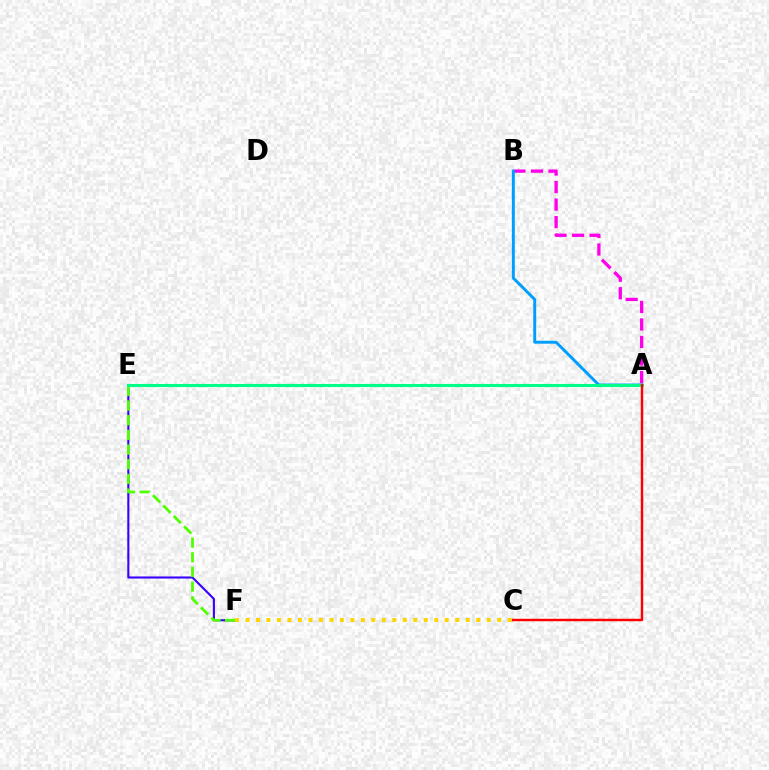{('E', 'F'): [{'color': '#3700ff', 'line_style': 'solid', 'thickness': 1.5}, {'color': '#4fff00', 'line_style': 'dashed', 'thickness': 1.99}], ('A', 'B'): [{'color': '#ff00ed', 'line_style': 'dashed', 'thickness': 2.38}, {'color': '#009eff', 'line_style': 'solid', 'thickness': 2.12}], ('A', 'E'): [{'color': '#00ff86', 'line_style': 'solid', 'thickness': 2.22}], ('A', 'C'): [{'color': '#ff0000', 'line_style': 'solid', 'thickness': 1.75}], ('C', 'F'): [{'color': '#ffd500', 'line_style': 'dotted', 'thickness': 2.85}]}